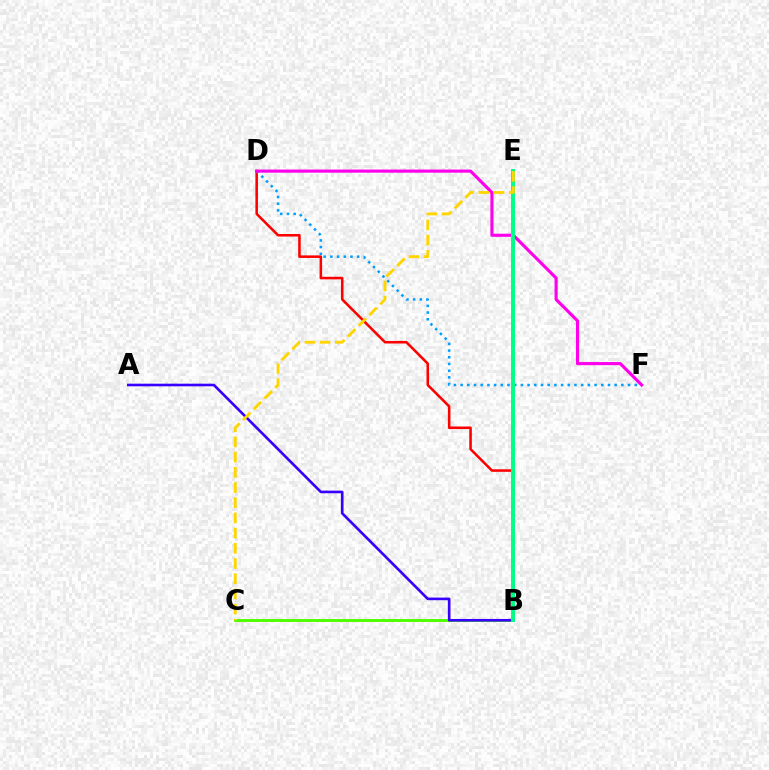{('B', 'C'): [{'color': '#4fff00', 'line_style': 'solid', 'thickness': 2.09}], ('B', 'D'): [{'color': '#ff0000', 'line_style': 'solid', 'thickness': 1.84}], ('A', 'B'): [{'color': '#3700ff', 'line_style': 'solid', 'thickness': 1.9}], ('D', 'F'): [{'color': '#009eff', 'line_style': 'dotted', 'thickness': 1.82}, {'color': '#ff00ed', 'line_style': 'solid', 'thickness': 2.25}], ('B', 'E'): [{'color': '#00ff86', 'line_style': 'solid', 'thickness': 2.84}], ('C', 'E'): [{'color': '#ffd500', 'line_style': 'dashed', 'thickness': 2.06}]}